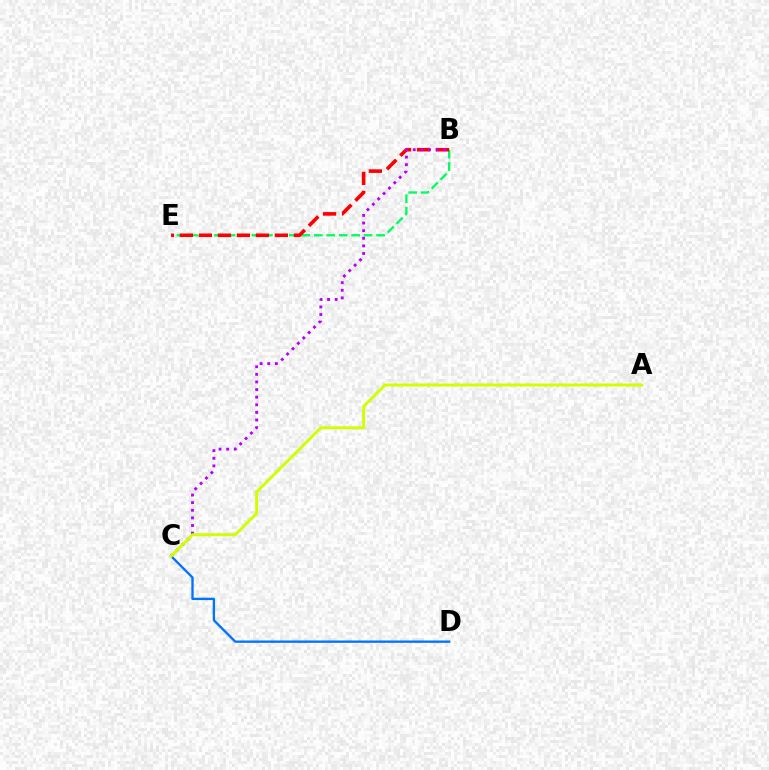{('B', 'E'): [{'color': '#00ff5c', 'line_style': 'dashed', 'thickness': 1.69}, {'color': '#ff0000', 'line_style': 'dashed', 'thickness': 2.58}], ('C', 'D'): [{'color': '#0074ff', 'line_style': 'solid', 'thickness': 1.69}], ('B', 'C'): [{'color': '#b900ff', 'line_style': 'dotted', 'thickness': 2.07}], ('A', 'C'): [{'color': '#d1ff00', 'line_style': 'solid', 'thickness': 2.1}]}